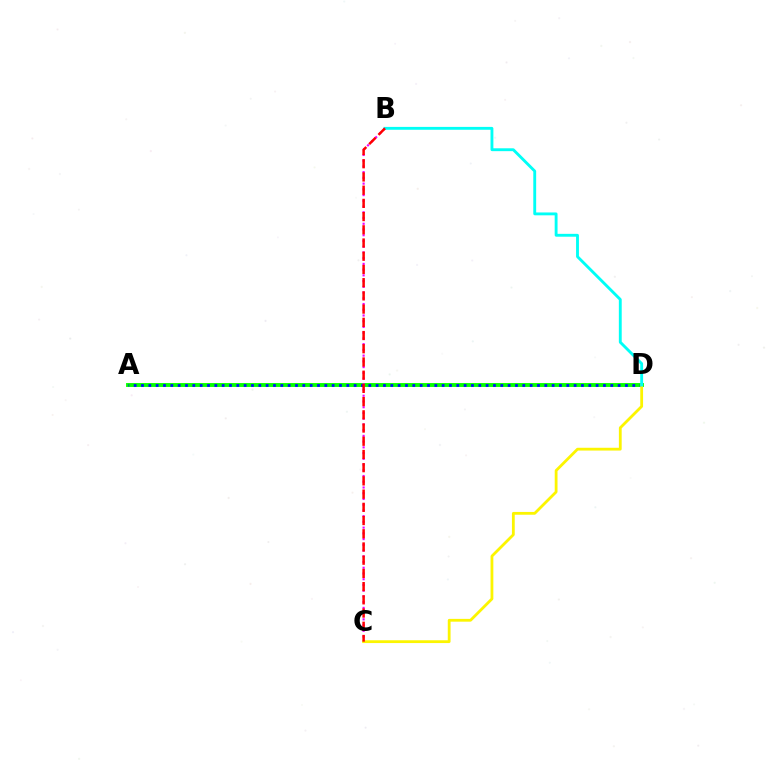{('A', 'D'): [{'color': '#08ff00', 'line_style': 'solid', 'thickness': 2.79}, {'color': '#0010ff', 'line_style': 'dotted', 'thickness': 1.99}], ('B', 'C'): [{'color': '#ee00ff', 'line_style': 'dotted', 'thickness': 1.56}, {'color': '#ff0000', 'line_style': 'dashed', 'thickness': 1.8}], ('C', 'D'): [{'color': '#fcf500', 'line_style': 'solid', 'thickness': 2.01}], ('B', 'D'): [{'color': '#00fff6', 'line_style': 'solid', 'thickness': 2.06}]}